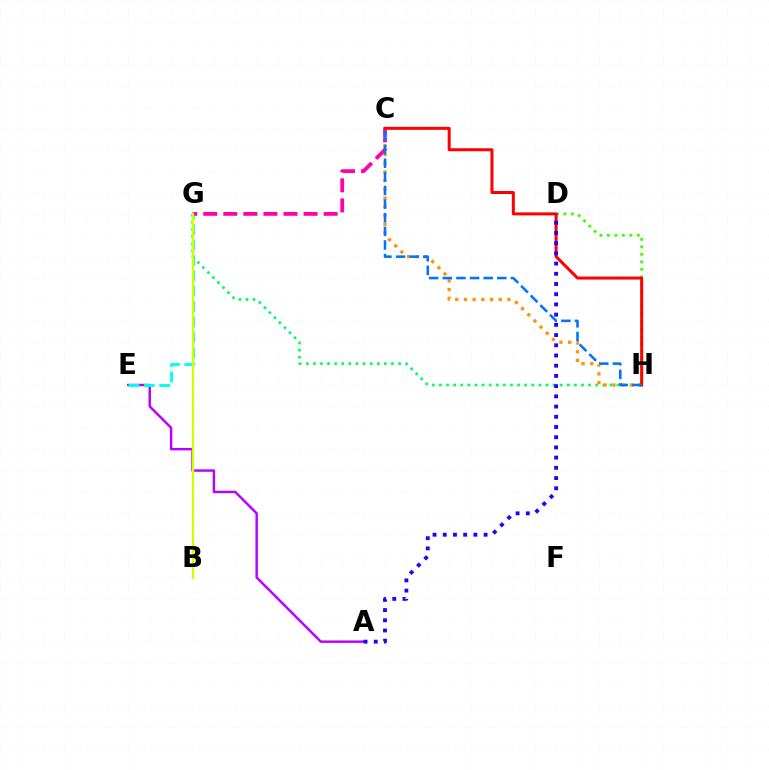{('A', 'E'): [{'color': '#b900ff', 'line_style': 'solid', 'thickness': 1.76}], ('D', 'H'): [{'color': '#3dff00', 'line_style': 'dotted', 'thickness': 2.03}], ('E', 'G'): [{'color': '#00fff6', 'line_style': 'dashed', 'thickness': 2.09}], ('C', 'G'): [{'color': '#ff00ac', 'line_style': 'dashed', 'thickness': 2.73}], ('G', 'H'): [{'color': '#00ff5c', 'line_style': 'dotted', 'thickness': 1.93}], ('C', 'H'): [{'color': '#ff9400', 'line_style': 'dotted', 'thickness': 2.37}, {'color': '#ff0000', 'line_style': 'solid', 'thickness': 2.16}, {'color': '#0074ff', 'line_style': 'dashed', 'thickness': 1.85}], ('B', 'G'): [{'color': '#d1ff00', 'line_style': 'solid', 'thickness': 1.66}], ('A', 'D'): [{'color': '#2500ff', 'line_style': 'dotted', 'thickness': 2.77}]}